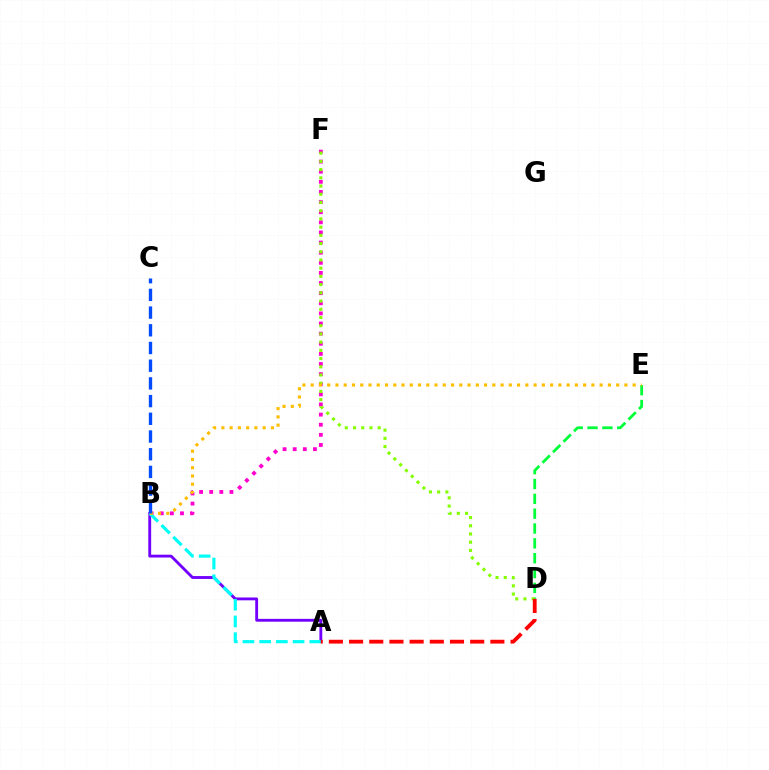{('D', 'E'): [{'color': '#00ff39', 'line_style': 'dashed', 'thickness': 2.02}], ('B', 'F'): [{'color': '#ff00cf', 'line_style': 'dotted', 'thickness': 2.75}], ('D', 'F'): [{'color': '#84ff00', 'line_style': 'dotted', 'thickness': 2.23}], ('A', 'B'): [{'color': '#7200ff', 'line_style': 'solid', 'thickness': 2.06}, {'color': '#00fff6', 'line_style': 'dashed', 'thickness': 2.27}], ('B', 'E'): [{'color': '#ffbd00', 'line_style': 'dotted', 'thickness': 2.24}], ('B', 'C'): [{'color': '#004bff', 'line_style': 'dashed', 'thickness': 2.4}], ('A', 'D'): [{'color': '#ff0000', 'line_style': 'dashed', 'thickness': 2.74}]}